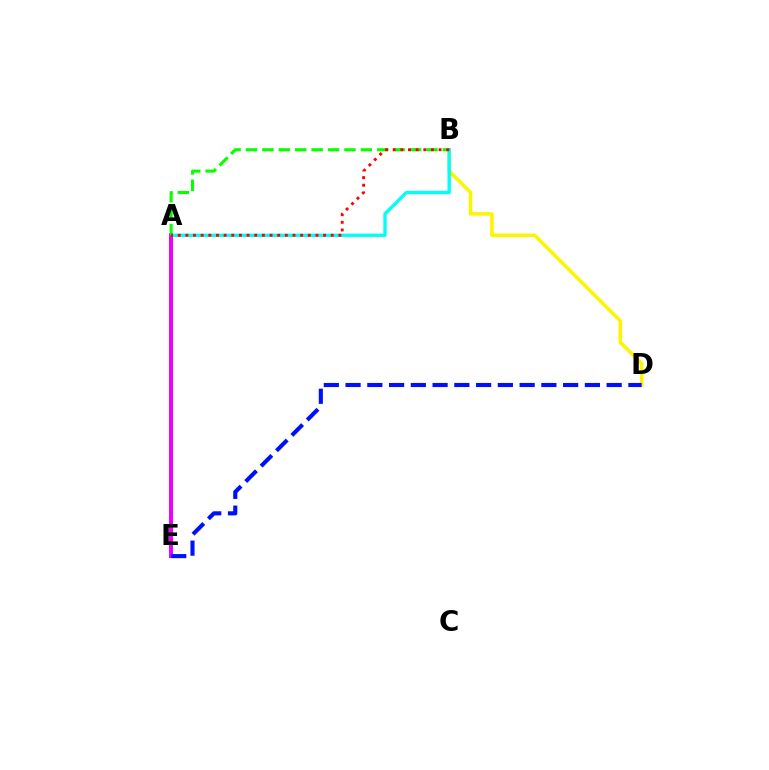{('B', 'D'): [{'color': '#fcf500', 'line_style': 'solid', 'thickness': 2.56}], ('A', 'B'): [{'color': '#00fff6', 'line_style': 'solid', 'thickness': 2.43}, {'color': '#08ff00', 'line_style': 'dashed', 'thickness': 2.23}, {'color': '#ff0000', 'line_style': 'dotted', 'thickness': 2.08}], ('A', 'E'): [{'color': '#ee00ff', 'line_style': 'solid', 'thickness': 2.88}], ('D', 'E'): [{'color': '#0010ff', 'line_style': 'dashed', 'thickness': 2.96}]}